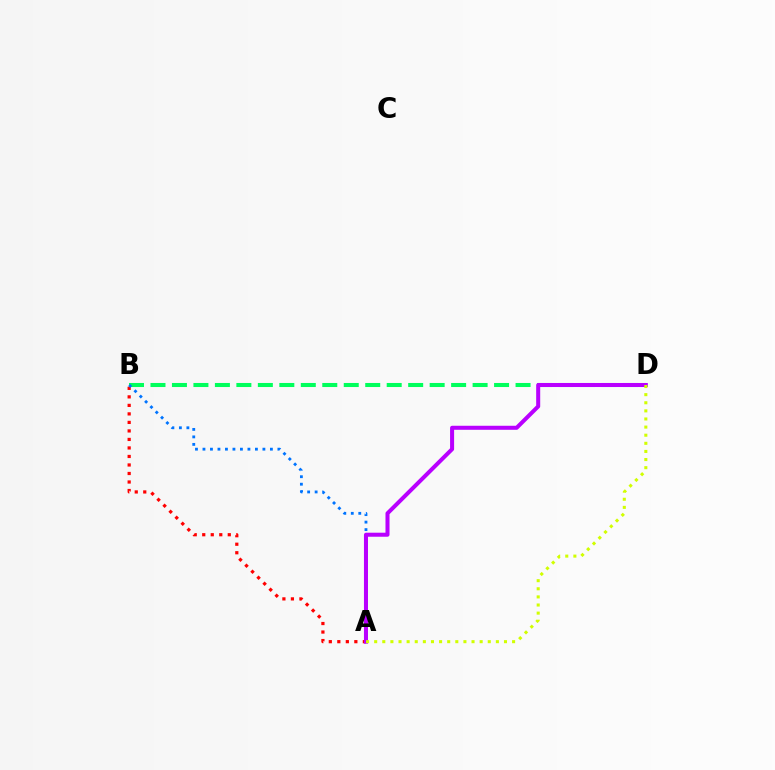{('B', 'D'): [{'color': '#00ff5c', 'line_style': 'dashed', 'thickness': 2.92}], ('A', 'B'): [{'color': '#ff0000', 'line_style': 'dotted', 'thickness': 2.31}, {'color': '#0074ff', 'line_style': 'dotted', 'thickness': 2.04}], ('A', 'D'): [{'color': '#b900ff', 'line_style': 'solid', 'thickness': 2.9}, {'color': '#d1ff00', 'line_style': 'dotted', 'thickness': 2.2}]}